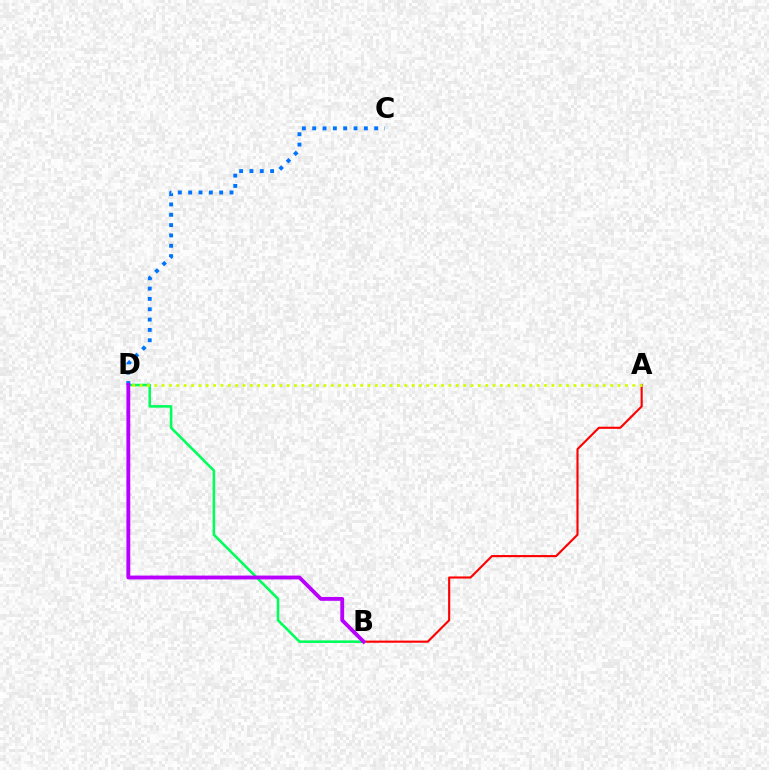{('A', 'B'): [{'color': '#ff0000', 'line_style': 'solid', 'thickness': 1.53}], ('B', 'D'): [{'color': '#00ff5c', 'line_style': 'solid', 'thickness': 1.86}, {'color': '#b900ff', 'line_style': 'solid', 'thickness': 2.77}], ('C', 'D'): [{'color': '#0074ff', 'line_style': 'dotted', 'thickness': 2.81}], ('A', 'D'): [{'color': '#d1ff00', 'line_style': 'dotted', 'thickness': 2.0}]}